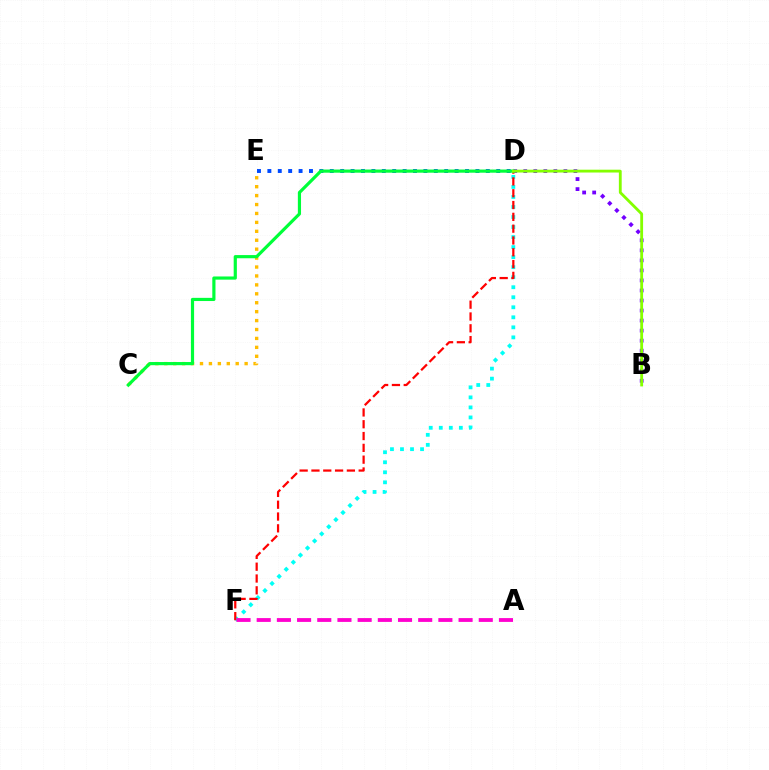{('D', 'F'): [{'color': '#00fff6', 'line_style': 'dotted', 'thickness': 2.72}, {'color': '#ff0000', 'line_style': 'dashed', 'thickness': 1.6}], ('B', 'D'): [{'color': '#7200ff', 'line_style': 'dotted', 'thickness': 2.73}, {'color': '#84ff00', 'line_style': 'solid', 'thickness': 2.03}], ('C', 'E'): [{'color': '#ffbd00', 'line_style': 'dotted', 'thickness': 2.43}], ('D', 'E'): [{'color': '#004bff', 'line_style': 'dotted', 'thickness': 2.83}], ('C', 'D'): [{'color': '#00ff39', 'line_style': 'solid', 'thickness': 2.29}], ('A', 'F'): [{'color': '#ff00cf', 'line_style': 'dashed', 'thickness': 2.74}]}